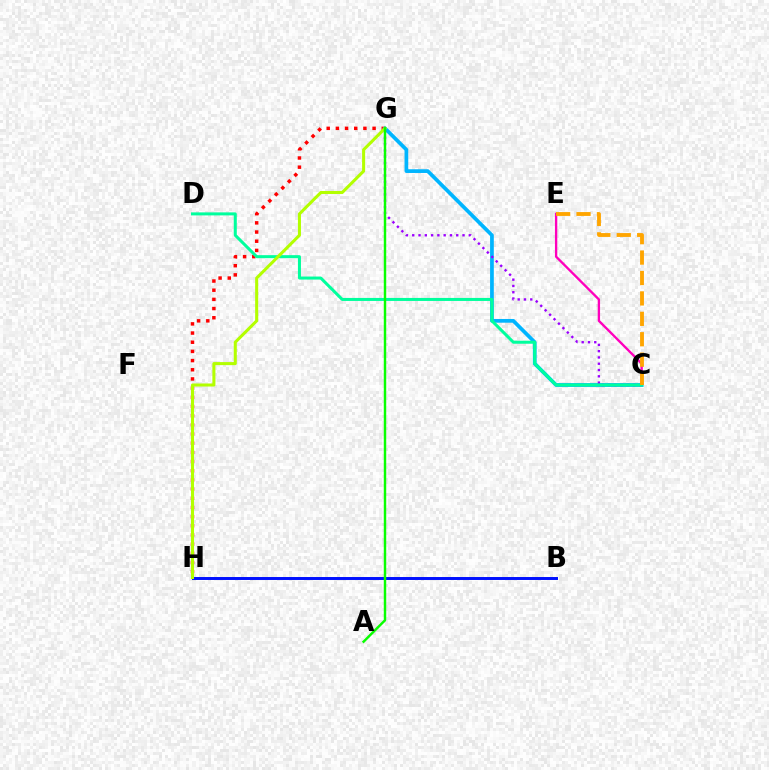{('C', 'E'): [{'color': '#ff00bd', 'line_style': 'solid', 'thickness': 1.69}, {'color': '#ffa500', 'line_style': 'dashed', 'thickness': 2.77}], ('G', 'H'): [{'color': '#ff0000', 'line_style': 'dotted', 'thickness': 2.49}, {'color': '#b3ff00', 'line_style': 'solid', 'thickness': 2.19}], ('C', 'G'): [{'color': '#00b5ff', 'line_style': 'solid', 'thickness': 2.68}, {'color': '#9b00ff', 'line_style': 'dotted', 'thickness': 1.71}], ('C', 'D'): [{'color': '#00ff9d', 'line_style': 'solid', 'thickness': 2.17}], ('B', 'H'): [{'color': '#0010ff', 'line_style': 'solid', 'thickness': 2.12}], ('A', 'G'): [{'color': '#08ff00', 'line_style': 'solid', 'thickness': 1.76}]}